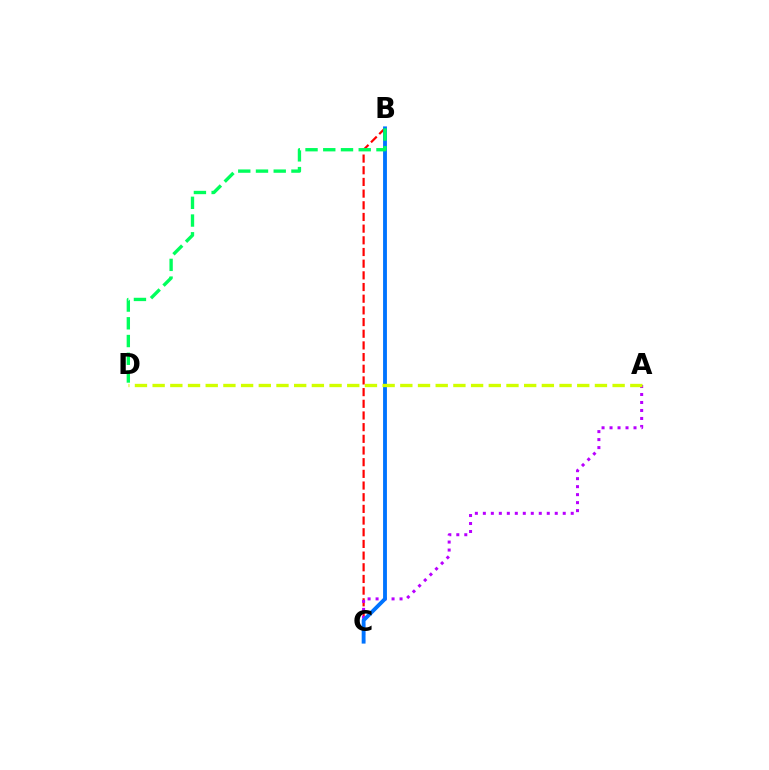{('B', 'C'): [{'color': '#ff0000', 'line_style': 'dashed', 'thickness': 1.59}, {'color': '#0074ff', 'line_style': 'solid', 'thickness': 2.77}], ('A', 'C'): [{'color': '#b900ff', 'line_style': 'dotted', 'thickness': 2.17}], ('A', 'D'): [{'color': '#d1ff00', 'line_style': 'dashed', 'thickness': 2.4}], ('B', 'D'): [{'color': '#00ff5c', 'line_style': 'dashed', 'thickness': 2.41}]}